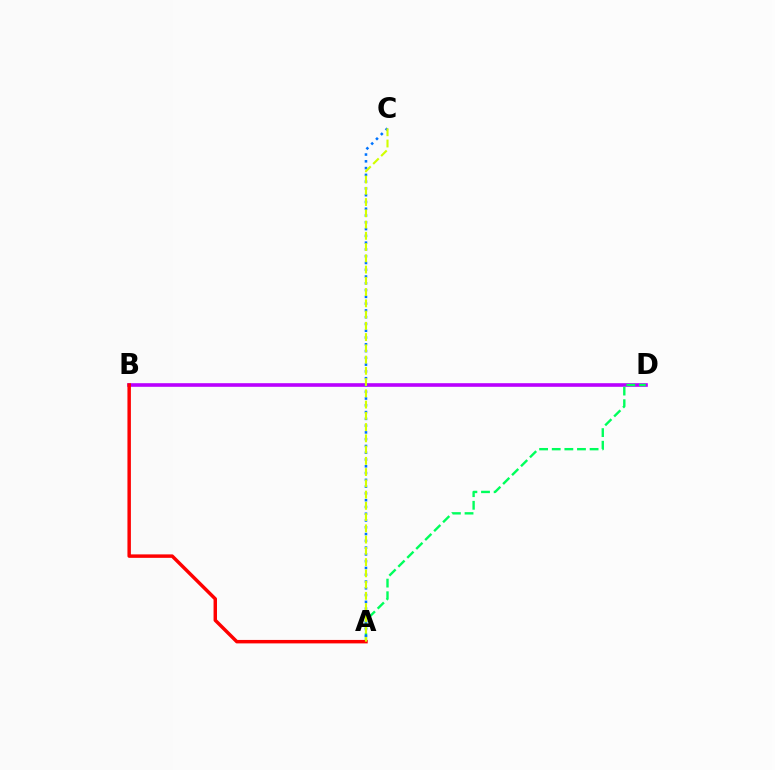{('B', 'D'): [{'color': '#b900ff', 'line_style': 'solid', 'thickness': 2.6}], ('A', 'D'): [{'color': '#00ff5c', 'line_style': 'dashed', 'thickness': 1.71}], ('A', 'C'): [{'color': '#0074ff', 'line_style': 'dotted', 'thickness': 1.84}, {'color': '#d1ff00', 'line_style': 'dashed', 'thickness': 1.53}], ('A', 'B'): [{'color': '#ff0000', 'line_style': 'solid', 'thickness': 2.49}]}